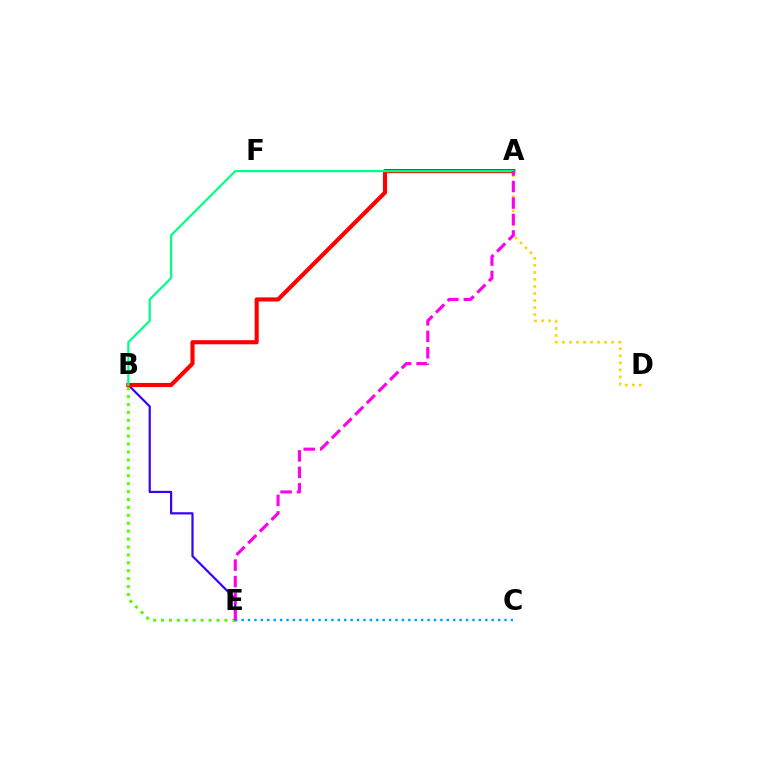{('A', 'D'): [{'color': '#ffd500', 'line_style': 'dotted', 'thickness': 1.91}], ('B', 'E'): [{'color': '#3700ff', 'line_style': 'solid', 'thickness': 1.58}, {'color': '#4fff00', 'line_style': 'dotted', 'thickness': 2.15}], ('A', 'B'): [{'color': '#ff0000', 'line_style': 'solid', 'thickness': 2.96}, {'color': '#00ff86', 'line_style': 'solid', 'thickness': 1.58}], ('C', 'E'): [{'color': '#009eff', 'line_style': 'dotted', 'thickness': 1.74}], ('A', 'E'): [{'color': '#ff00ed', 'line_style': 'dashed', 'thickness': 2.24}]}